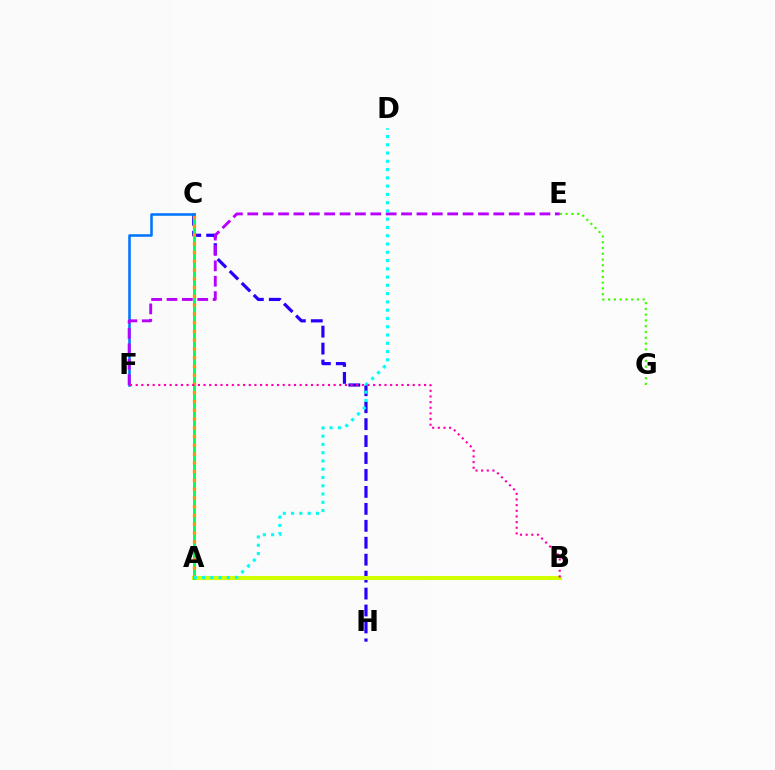{('C', 'H'): [{'color': '#2500ff', 'line_style': 'dashed', 'thickness': 2.3}], ('A', 'B'): [{'color': '#ff0000', 'line_style': 'dotted', 'thickness': 2.18}, {'color': '#d1ff00', 'line_style': 'solid', 'thickness': 2.92}], ('A', 'C'): [{'color': '#00ff5c', 'line_style': 'solid', 'thickness': 2.12}, {'color': '#ff9400', 'line_style': 'dotted', 'thickness': 2.38}], ('C', 'F'): [{'color': '#0074ff', 'line_style': 'solid', 'thickness': 1.84}], ('E', 'G'): [{'color': '#3dff00', 'line_style': 'dotted', 'thickness': 1.57}], ('E', 'F'): [{'color': '#b900ff', 'line_style': 'dashed', 'thickness': 2.09}], ('A', 'D'): [{'color': '#00fff6', 'line_style': 'dotted', 'thickness': 2.25}], ('B', 'F'): [{'color': '#ff00ac', 'line_style': 'dotted', 'thickness': 1.54}]}